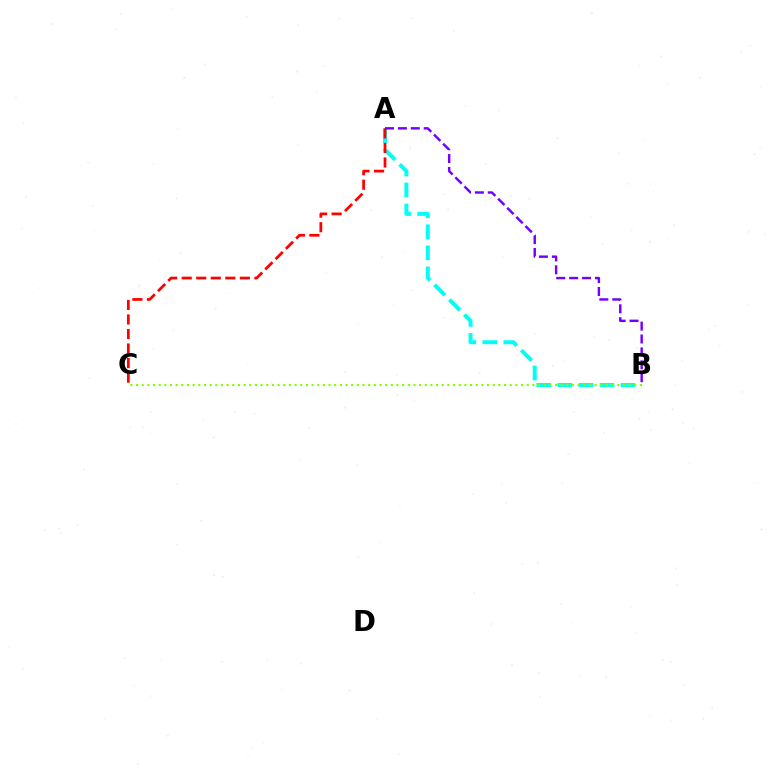{('A', 'B'): [{'color': '#00fff6', 'line_style': 'dashed', 'thickness': 2.86}, {'color': '#7200ff', 'line_style': 'dashed', 'thickness': 1.75}], ('B', 'C'): [{'color': '#84ff00', 'line_style': 'dotted', 'thickness': 1.54}], ('A', 'C'): [{'color': '#ff0000', 'line_style': 'dashed', 'thickness': 1.98}]}